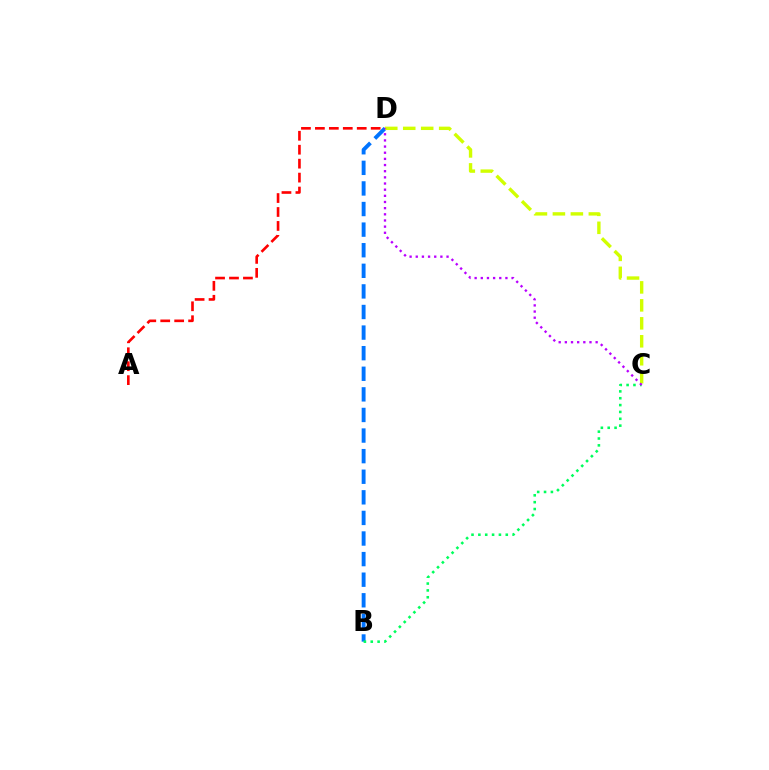{('A', 'D'): [{'color': '#ff0000', 'line_style': 'dashed', 'thickness': 1.89}], ('B', 'D'): [{'color': '#0074ff', 'line_style': 'dashed', 'thickness': 2.8}], ('B', 'C'): [{'color': '#00ff5c', 'line_style': 'dotted', 'thickness': 1.86}], ('C', 'D'): [{'color': '#d1ff00', 'line_style': 'dashed', 'thickness': 2.44}, {'color': '#b900ff', 'line_style': 'dotted', 'thickness': 1.67}]}